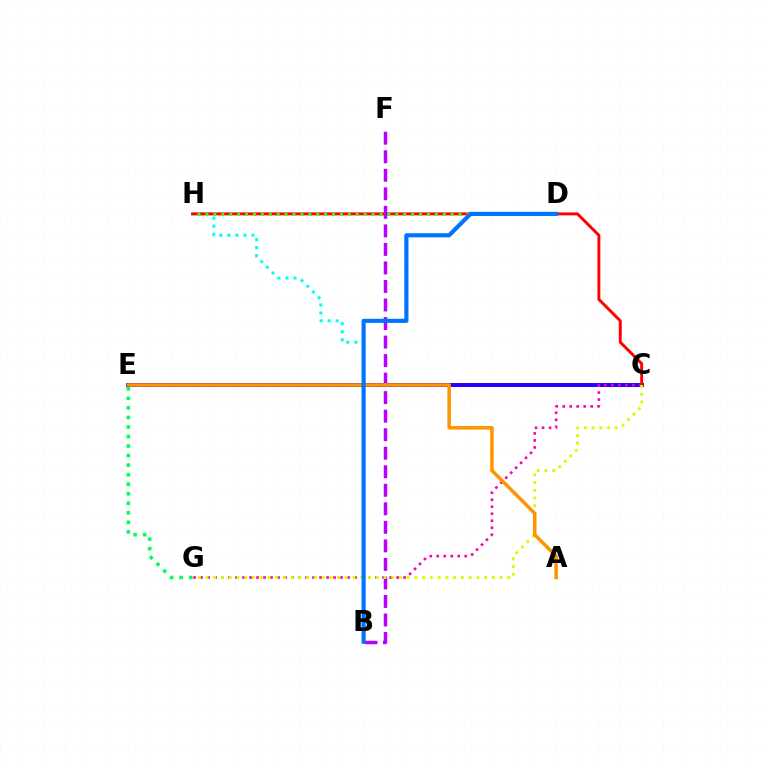{('E', 'G'): [{'color': '#00ff5c', 'line_style': 'dotted', 'thickness': 2.59}], ('B', 'H'): [{'color': '#00fff6', 'line_style': 'dotted', 'thickness': 2.18}], ('C', 'E'): [{'color': '#2500ff', 'line_style': 'solid', 'thickness': 2.86}], ('C', 'G'): [{'color': '#ff00ac', 'line_style': 'dotted', 'thickness': 1.9}, {'color': '#d1ff00', 'line_style': 'dotted', 'thickness': 2.1}], ('C', 'H'): [{'color': '#ff0000', 'line_style': 'solid', 'thickness': 2.11}], ('B', 'F'): [{'color': '#b900ff', 'line_style': 'dashed', 'thickness': 2.52}], ('D', 'H'): [{'color': '#3dff00', 'line_style': 'dotted', 'thickness': 2.15}], ('A', 'E'): [{'color': '#ff9400', 'line_style': 'solid', 'thickness': 2.53}], ('B', 'D'): [{'color': '#0074ff', 'line_style': 'solid', 'thickness': 2.98}]}